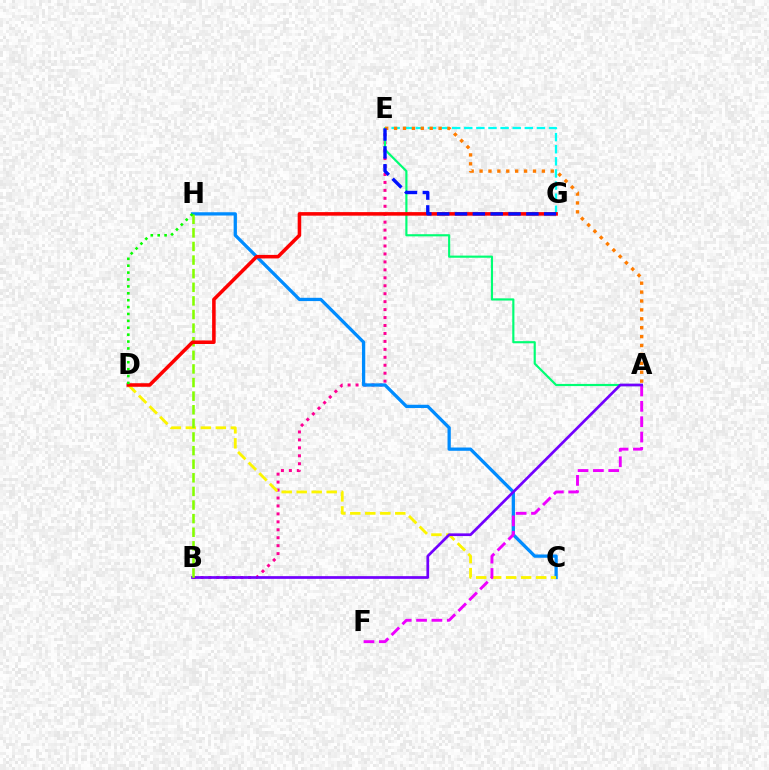{('B', 'E'): [{'color': '#ff0094', 'line_style': 'dotted', 'thickness': 2.16}], ('E', 'G'): [{'color': '#00fff6', 'line_style': 'dashed', 'thickness': 1.64}, {'color': '#0010ff', 'line_style': 'dashed', 'thickness': 2.42}], ('C', 'H'): [{'color': '#008cff', 'line_style': 'solid', 'thickness': 2.36}], ('A', 'E'): [{'color': '#00ff74', 'line_style': 'solid', 'thickness': 1.56}, {'color': '#ff7c00', 'line_style': 'dotted', 'thickness': 2.42}], ('C', 'D'): [{'color': '#fcf500', 'line_style': 'dashed', 'thickness': 2.04}], ('A', 'F'): [{'color': '#ee00ff', 'line_style': 'dashed', 'thickness': 2.09}], ('A', 'B'): [{'color': '#7200ff', 'line_style': 'solid', 'thickness': 1.95}], ('B', 'H'): [{'color': '#84ff00', 'line_style': 'dashed', 'thickness': 1.85}], ('D', 'G'): [{'color': '#ff0000', 'line_style': 'solid', 'thickness': 2.55}], ('D', 'H'): [{'color': '#08ff00', 'line_style': 'dotted', 'thickness': 1.87}]}